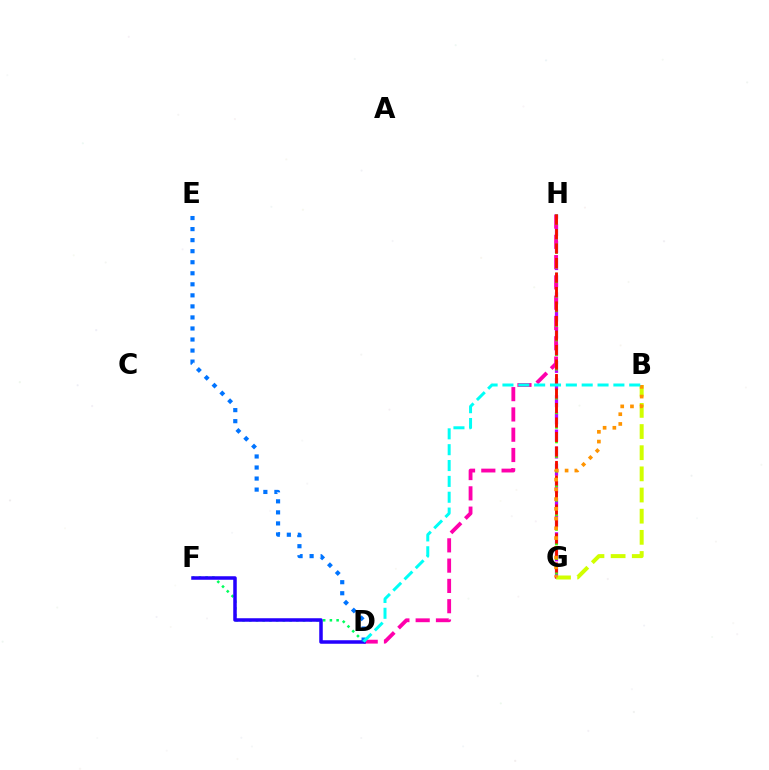{('G', 'H'): [{'color': '#b900ff', 'line_style': 'dashed', 'thickness': 2.33}, {'color': '#3dff00', 'line_style': 'dashed', 'thickness': 1.98}, {'color': '#ff0000', 'line_style': 'dashed', 'thickness': 1.97}], ('D', 'F'): [{'color': '#00ff5c', 'line_style': 'dotted', 'thickness': 1.83}, {'color': '#2500ff', 'line_style': 'solid', 'thickness': 2.53}], ('D', 'H'): [{'color': '#ff00ac', 'line_style': 'dashed', 'thickness': 2.76}], ('D', 'E'): [{'color': '#0074ff', 'line_style': 'dotted', 'thickness': 3.0}], ('B', 'G'): [{'color': '#d1ff00', 'line_style': 'dashed', 'thickness': 2.87}, {'color': '#ff9400', 'line_style': 'dotted', 'thickness': 2.65}], ('B', 'D'): [{'color': '#00fff6', 'line_style': 'dashed', 'thickness': 2.15}]}